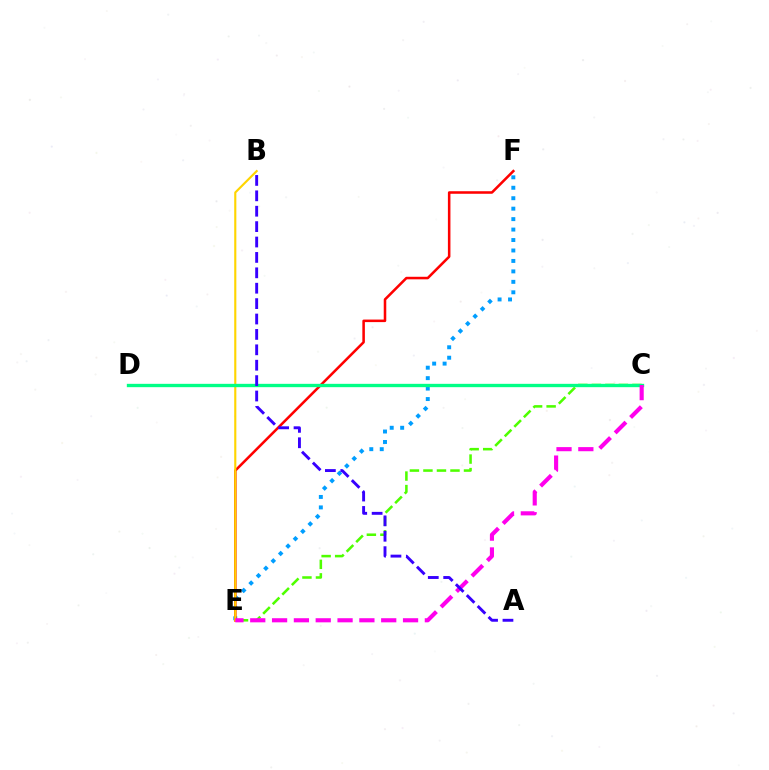{('C', 'E'): [{'color': '#4fff00', 'line_style': 'dashed', 'thickness': 1.84}, {'color': '#ff00ed', 'line_style': 'dashed', 'thickness': 2.97}], ('E', 'F'): [{'color': '#009eff', 'line_style': 'dotted', 'thickness': 2.84}, {'color': '#ff0000', 'line_style': 'solid', 'thickness': 1.83}], ('B', 'E'): [{'color': '#ffd500', 'line_style': 'solid', 'thickness': 1.53}], ('C', 'D'): [{'color': '#00ff86', 'line_style': 'solid', 'thickness': 2.41}], ('A', 'B'): [{'color': '#3700ff', 'line_style': 'dashed', 'thickness': 2.09}]}